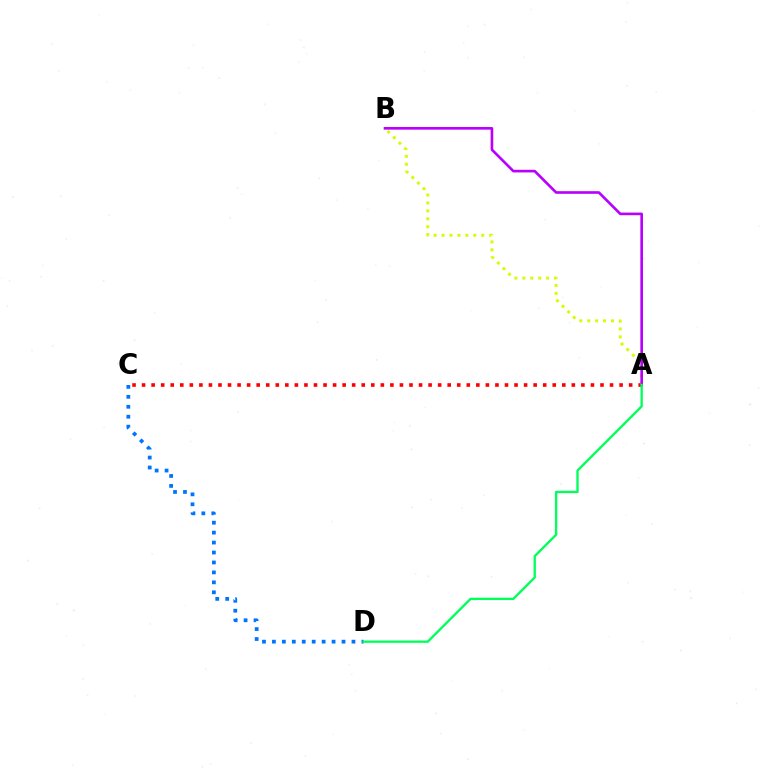{('C', 'D'): [{'color': '#0074ff', 'line_style': 'dotted', 'thickness': 2.7}], ('A', 'C'): [{'color': '#ff0000', 'line_style': 'dotted', 'thickness': 2.59}], ('A', 'B'): [{'color': '#d1ff00', 'line_style': 'dotted', 'thickness': 2.15}, {'color': '#b900ff', 'line_style': 'solid', 'thickness': 1.9}], ('A', 'D'): [{'color': '#00ff5c', 'line_style': 'solid', 'thickness': 1.68}]}